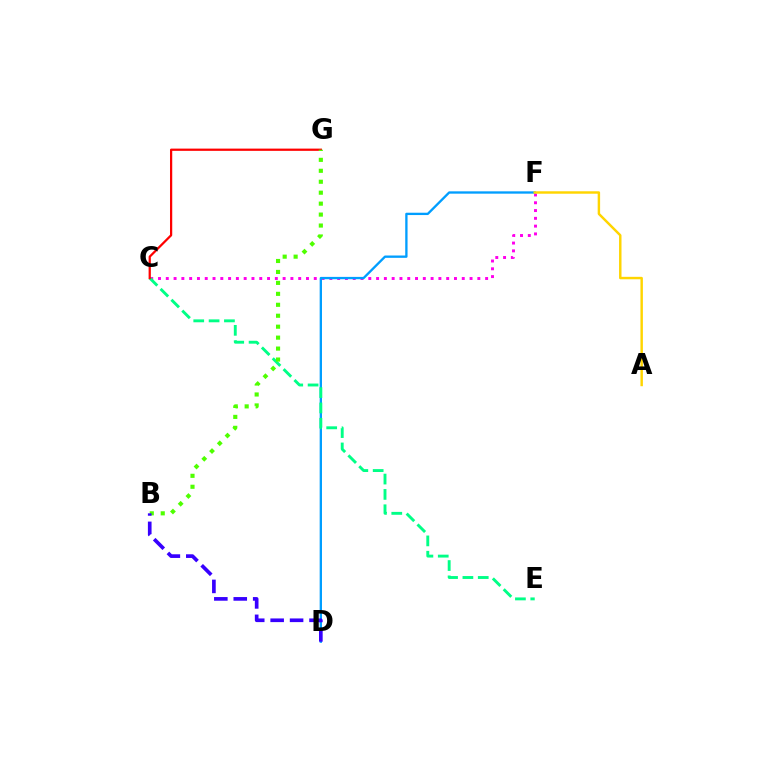{('C', 'F'): [{'color': '#ff00ed', 'line_style': 'dotted', 'thickness': 2.12}], ('D', 'F'): [{'color': '#009eff', 'line_style': 'solid', 'thickness': 1.68}], ('C', 'E'): [{'color': '#00ff86', 'line_style': 'dashed', 'thickness': 2.08}], ('C', 'G'): [{'color': '#ff0000', 'line_style': 'solid', 'thickness': 1.61}], ('B', 'G'): [{'color': '#4fff00', 'line_style': 'dotted', 'thickness': 2.98}], ('B', 'D'): [{'color': '#3700ff', 'line_style': 'dashed', 'thickness': 2.64}], ('A', 'F'): [{'color': '#ffd500', 'line_style': 'solid', 'thickness': 1.76}]}